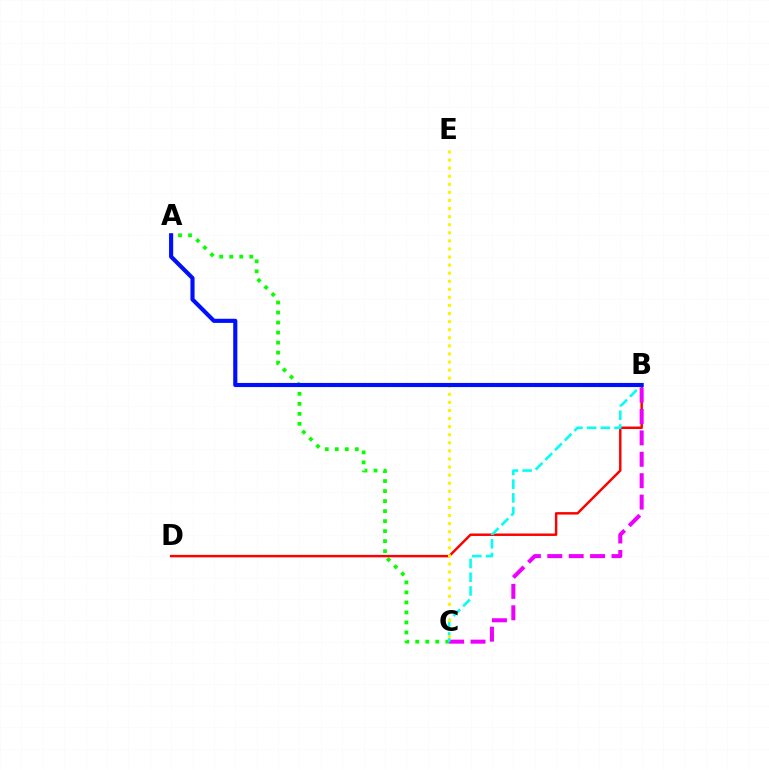{('A', 'C'): [{'color': '#08ff00', 'line_style': 'dotted', 'thickness': 2.72}], ('B', 'D'): [{'color': '#ff0000', 'line_style': 'solid', 'thickness': 1.77}], ('B', 'C'): [{'color': '#ee00ff', 'line_style': 'dashed', 'thickness': 2.91}, {'color': '#00fff6', 'line_style': 'dashed', 'thickness': 1.86}], ('C', 'E'): [{'color': '#fcf500', 'line_style': 'dotted', 'thickness': 2.19}], ('A', 'B'): [{'color': '#0010ff', 'line_style': 'solid', 'thickness': 2.98}]}